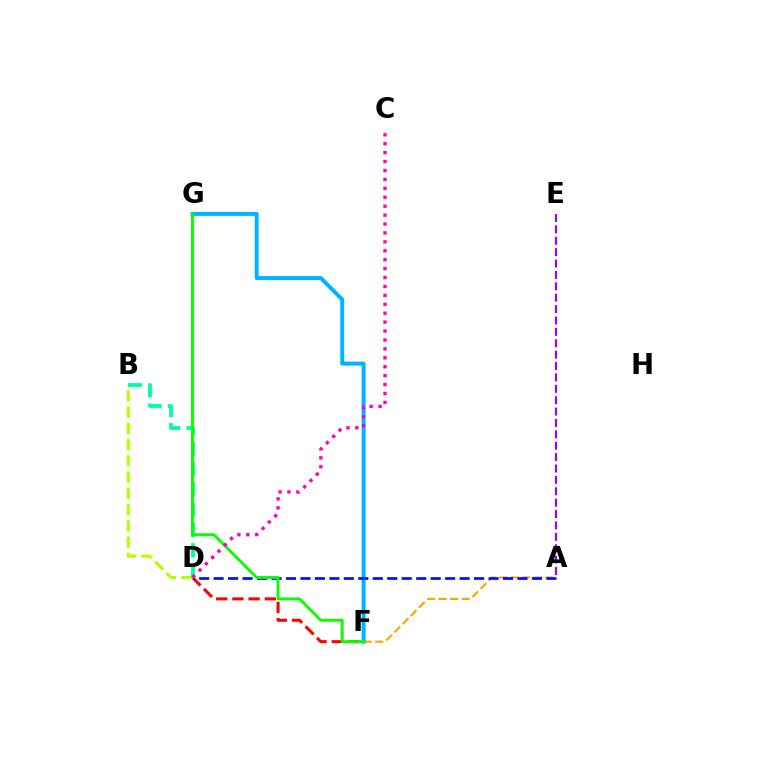{('D', 'F'): [{'color': '#ff0000', 'line_style': 'dashed', 'thickness': 2.2}], ('A', 'E'): [{'color': '#9b00ff', 'line_style': 'dashed', 'thickness': 1.55}], ('A', 'F'): [{'color': '#ffa500', 'line_style': 'dashed', 'thickness': 1.57}], ('F', 'G'): [{'color': '#00b5ff', 'line_style': 'solid', 'thickness': 2.85}, {'color': '#08ff00', 'line_style': 'solid', 'thickness': 2.1}], ('B', 'D'): [{'color': '#b3ff00', 'line_style': 'dashed', 'thickness': 2.21}, {'color': '#00ff9d', 'line_style': 'dashed', 'thickness': 2.76}], ('A', 'D'): [{'color': '#0010ff', 'line_style': 'dashed', 'thickness': 1.97}], ('C', 'D'): [{'color': '#ff00bd', 'line_style': 'dotted', 'thickness': 2.42}]}